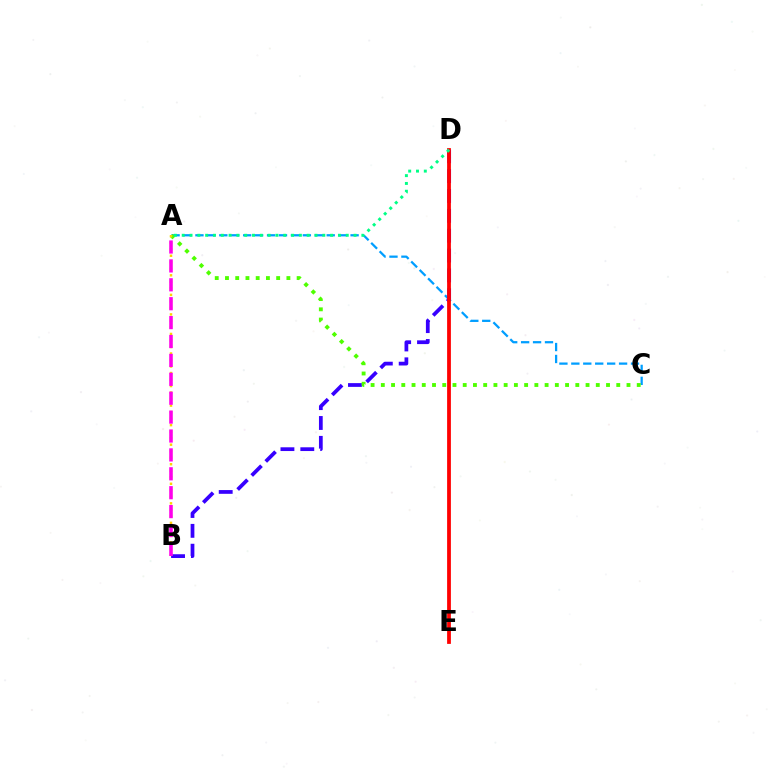{('A', 'C'): [{'color': '#009eff', 'line_style': 'dashed', 'thickness': 1.62}, {'color': '#4fff00', 'line_style': 'dotted', 'thickness': 2.78}], ('B', 'D'): [{'color': '#3700ff', 'line_style': 'dashed', 'thickness': 2.7}], ('A', 'B'): [{'color': '#ffd500', 'line_style': 'dotted', 'thickness': 1.77}, {'color': '#ff00ed', 'line_style': 'dashed', 'thickness': 2.57}], ('D', 'E'): [{'color': '#ff0000', 'line_style': 'solid', 'thickness': 2.71}], ('A', 'D'): [{'color': '#00ff86', 'line_style': 'dotted', 'thickness': 2.12}]}